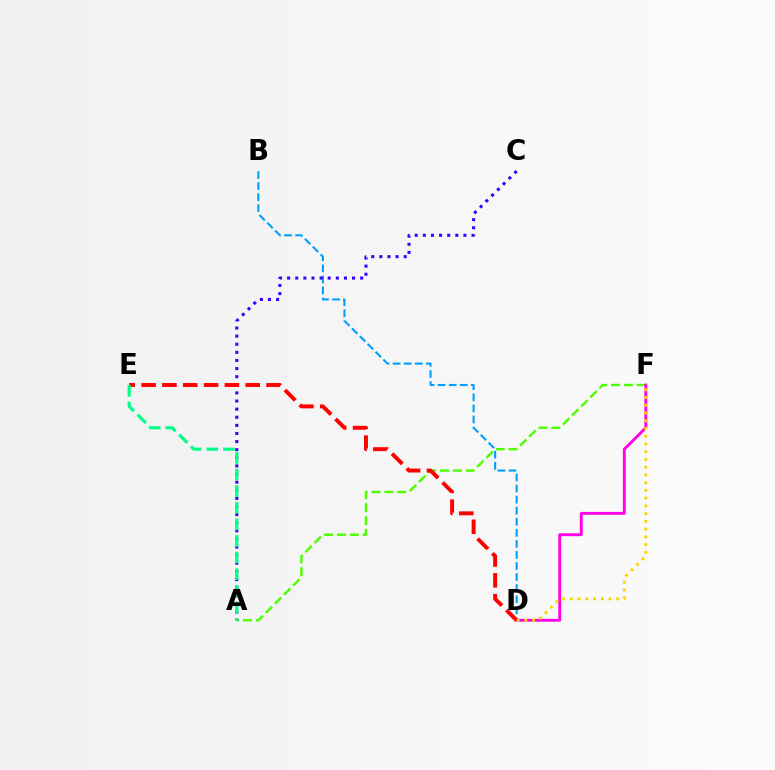{('B', 'D'): [{'color': '#009eff', 'line_style': 'dashed', 'thickness': 1.5}], ('A', 'F'): [{'color': '#4fff00', 'line_style': 'dashed', 'thickness': 1.75}], ('A', 'C'): [{'color': '#3700ff', 'line_style': 'dotted', 'thickness': 2.2}], ('D', 'F'): [{'color': '#ff00ed', 'line_style': 'solid', 'thickness': 2.07}, {'color': '#ffd500', 'line_style': 'dotted', 'thickness': 2.1}], ('D', 'E'): [{'color': '#ff0000', 'line_style': 'dashed', 'thickness': 2.83}], ('A', 'E'): [{'color': '#00ff86', 'line_style': 'dashed', 'thickness': 2.26}]}